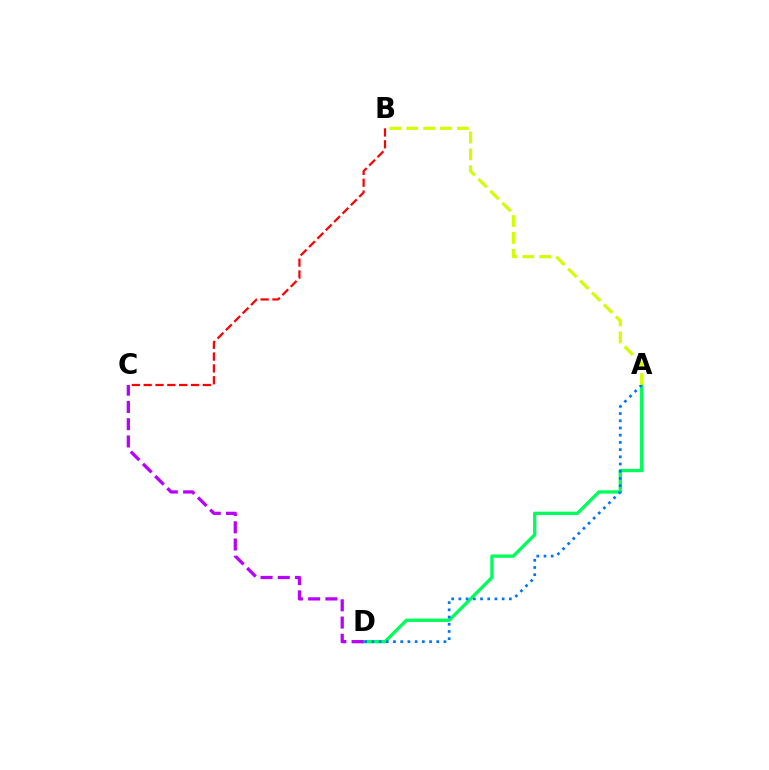{('A', 'D'): [{'color': '#00ff5c', 'line_style': 'solid', 'thickness': 2.38}, {'color': '#0074ff', 'line_style': 'dotted', 'thickness': 1.96}], ('B', 'C'): [{'color': '#ff0000', 'line_style': 'dashed', 'thickness': 1.61}], ('A', 'B'): [{'color': '#d1ff00', 'line_style': 'dashed', 'thickness': 2.29}], ('C', 'D'): [{'color': '#b900ff', 'line_style': 'dashed', 'thickness': 2.34}]}